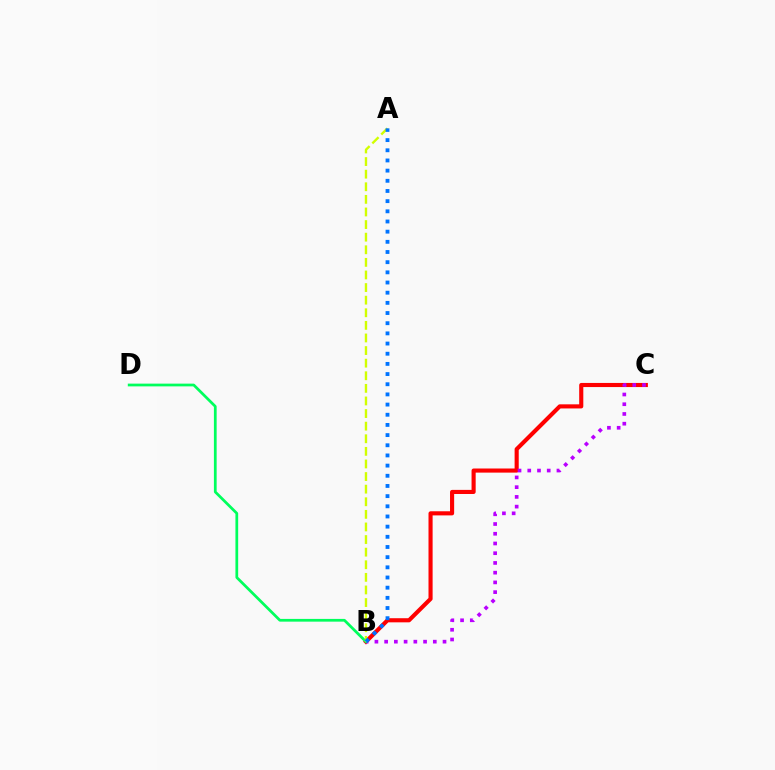{('B', 'C'): [{'color': '#ff0000', 'line_style': 'solid', 'thickness': 2.96}, {'color': '#b900ff', 'line_style': 'dotted', 'thickness': 2.64}], ('B', 'D'): [{'color': '#00ff5c', 'line_style': 'solid', 'thickness': 1.97}], ('A', 'B'): [{'color': '#d1ff00', 'line_style': 'dashed', 'thickness': 1.71}, {'color': '#0074ff', 'line_style': 'dotted', 'thickness': 2.76}]}